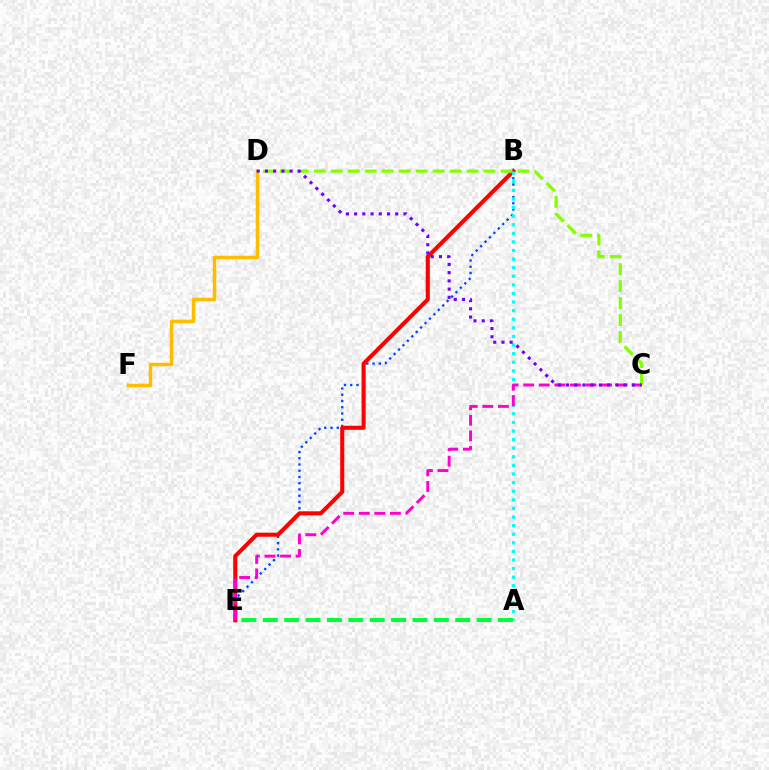{('B', 'E'): [{'color': '#004bff', 'line_style': 'dotted', 'thickness': 1.7}, {'color': '#ff0000', 'line_style': 'solid', 'thickness': 2.92}], ('D', 'F'): [{'color': '#ffbd00', 'line_style': 'solid', 'thickness': 2.52}], ('C', 'D'): [{'color': '#84ff00', 'line_style': 'dashed', 'thickness': 2.31}, {'color': '#7200ff', 'line_style': 'dotted', 'thickness': 2.23}], ('A', 'B'): [{'color': '#00fff6', 'line_style': 'dotted', 'thickness': 2.34}], ('C', 'E'): [{'color': '#ff00cf', 'line_style': 'dashed', 'thickness': 2.11}], ('A', 'E'): [{'color': '#00ff39', 'line_style': 'dashed', 'thickness': 2.91}]}